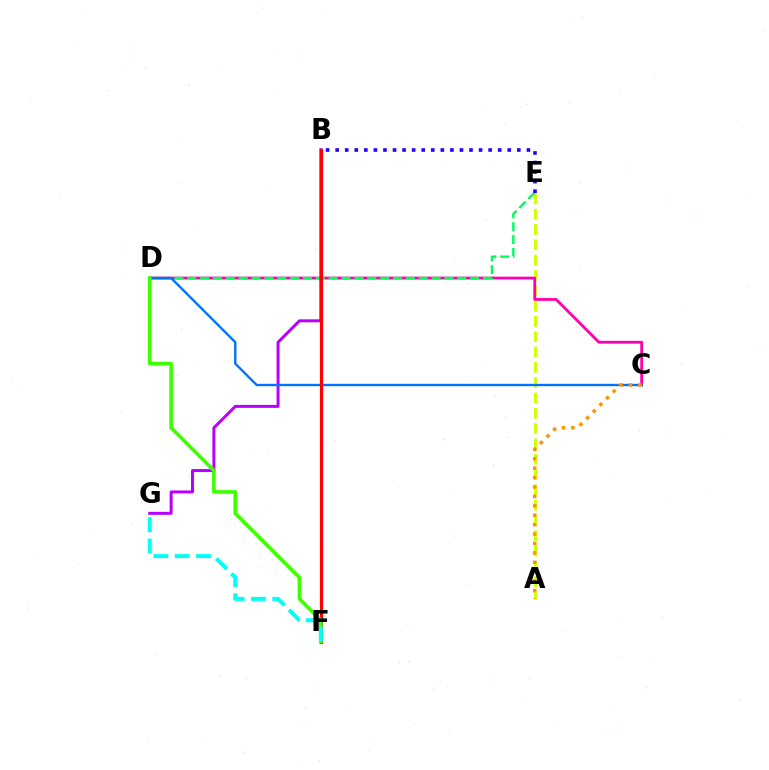{('A', 'E'): [{'color': '#d1ff00', 'line_style': 'dashed', 'thickness': 2.08}], ('C', 'D'): [{'color': '#ff00ac', 'line_style': 'solid', 'thickness': 2.02}, {'color': '#0074ff', 'line_style': 'solid', 'thickness': 1.7}], ('D', 'E'): [{'color': '#00ff5c', 'line_style': 'dashed', 'thickness': 1.75}], ('B', 'G'): [{'color': '#b900ff', 'line_style': 'solid', 'thickness': 2.15}], ('A', 'C'): [{'color': '#ff9400', 'line_style': 'dotted', 'thickness': 2.56}], ('B', 'E'): [{'color': '#2500ff', 'line_style': 'dotted', 'thickness': 2.6}], ('B', 'F'): [{'color': '#ff0000', 'line_style': 'solid', 'thickness': 2.28}], ('D', 'F'): [{'color': '#3dff00', 'line_style': 'solid', 'thickness': 2.61}], ('F', 'G'): [{'color': '#00fff6', 'line_style': 'dashed', 'thickness': 2.89}]}